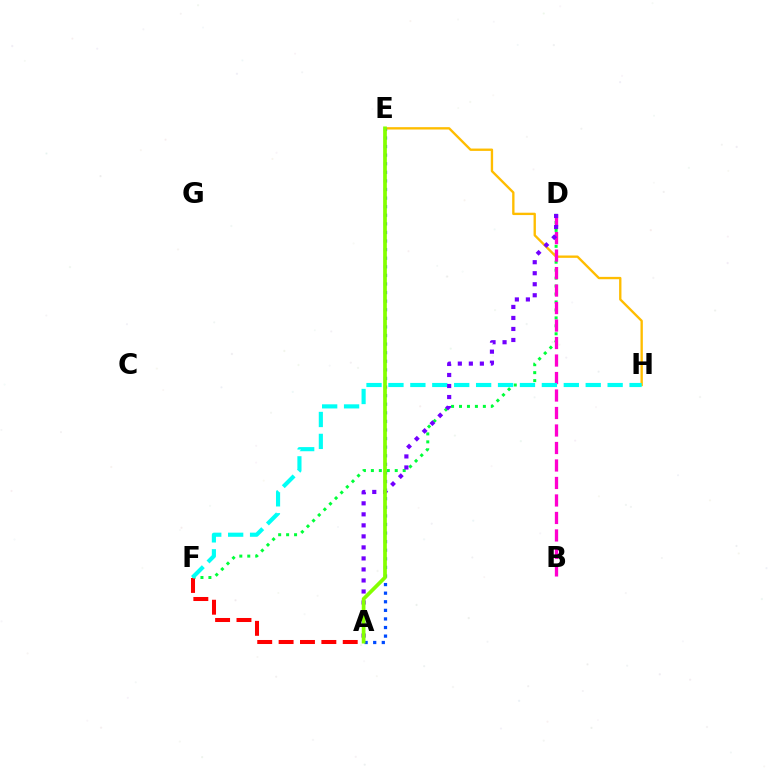{('D', 'F'): [{'color': '#00ff39', 'line_style': 'dotted', 'thickness': 2.16}], ('E', 'H'): [{'color': '#ffbd00', 'line_style': 'solid', 'thickness': 1.69}], ('A', 'F'): [{'color': '#ff0000', 'line_style': 'dashed', 'thickness': 2.9}], ('B', 'D'): [{'color': '#ff00cf', 'line_style': 'dashed', 'thickness': 2.38}], ('F', 'H'): [{'color': '#00fff6', 'line_style': 'dashed', 'thickness': 2.98}], ('A', 'D'): [{'color': '#7200ff', 'line_style': 'dotted', 'thickness': 2.99}], ('A', 'E'): [{'color': '#004bff', 'line_style': 'dotted', 'thickness': 2.33}, {'color': '#84ff00', 'line_style': 'solid', 'thickness': 2.68}]}